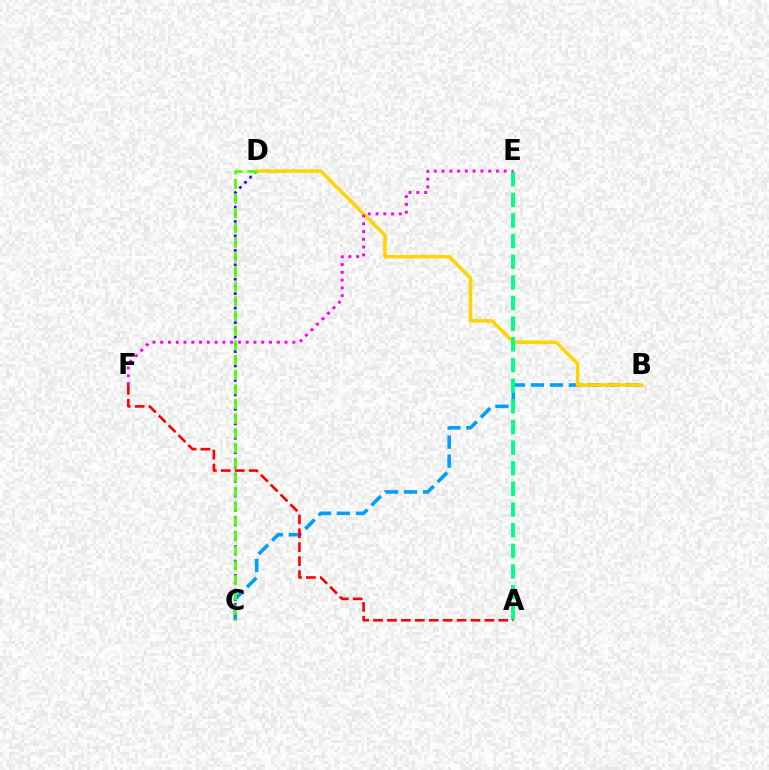{('C', 'D'): [{'color': '#3700ff', 'line_style': 'dotted', 'thickness': 1.96}, {'color': '#4fff00', 'line_style': 'dashed', 'thickness': 1.99}], ('B', 'C'): [{'color': '#009eff', 'line_style': 'dashed', 'thickness': 2.58}], ('B', 'D'): [{'color': '#ffd500', 'line_style': 'solid', 'thickness': 2.55}], ('A', 'E'): [{'color': '#00ff86', 'line_style': 'dashed', 'thickness': 2.81}], ('E', 'F'): [{'color': '#ff00ed', 'line_style': 'dotted', 'thickness': 2.11}], ('A', 'F'): [{'color': '#ff0000', 'line_style': 'dashed', 'thickness': 1.89}]}